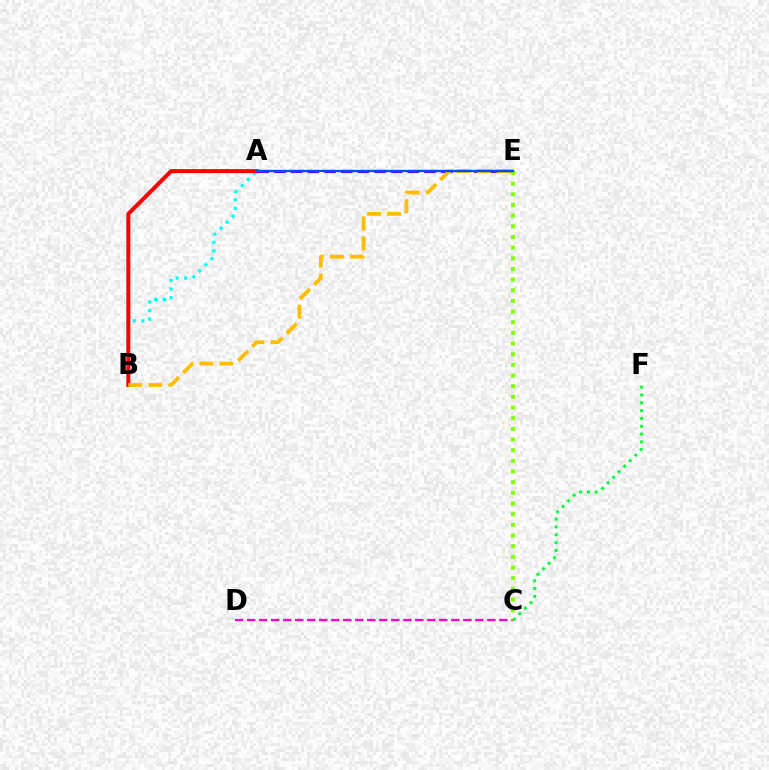{('A', 'B'): [{'color': '#00fff6', 'line_style': 'dotted', 'thickness': 2.33}, {'color': '#ff0000', 'line_style': 'solid', 'thickness': 2.88}], ('C', 'D'): [{'color': '#ff00cf', 'line_style': 'dashed', 'thickness': 1.63}], ('A', 'E'): [{'color': '#7200ff', 'line_style': 'dashed', 'thickness': 2.26}, {'color': '#004bff', 'line_style': 'solid', 'thickness': 1.67}], ('C', 'E'): [{'color': '#84ff00', 'line_style': 'dotted', 'thickness': 2.9}], ('C', 'F'): [{'color': '#00ff39', 'line_style': 'dotted', 'thickness': 2.13}], ('B', 'E'): [{'color': '#ffbd00', 'line_style': 'dashed', 'thickness': 2.71}]}